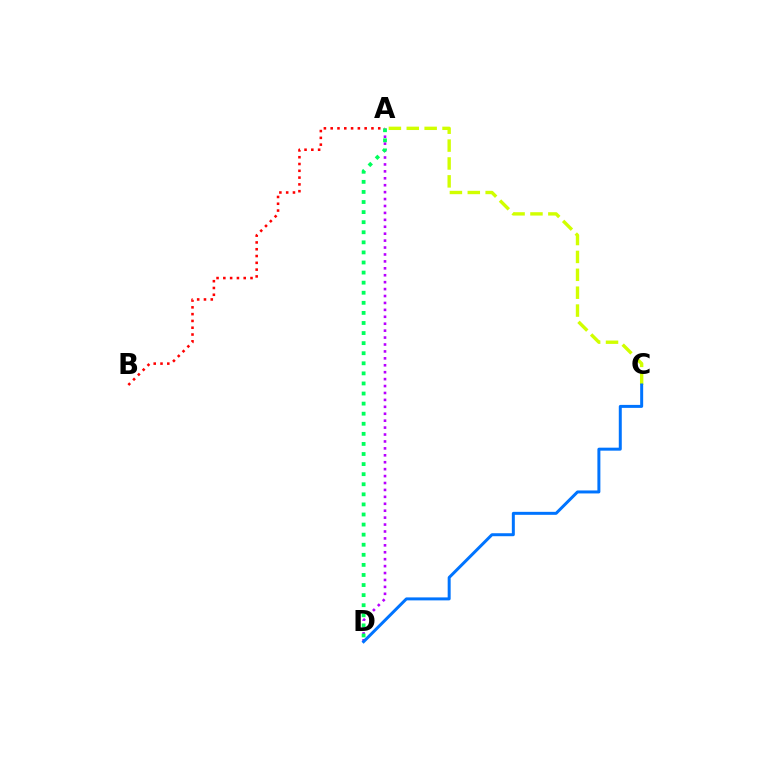{('A', 'D'): [{'color': '#b900ff', 'line_style': 'dotted', 'thickness': 1.88}, {'color': '#00ff5c', 'line_style': 'dotted', 'thickness': 2.74}], ('A', 'C'): [{'color': '#d1ff00', 'line_style': 'dashed', 'thickness': 2.43}], ('A', 'B'): [{'color': '#ff0000', 'line_style': 'dotted', 'thickness': 1.85}], ('C', 'D'): [{'color': '#0074ff', 'line_style': 'solid', 'thickness': 2.15}]}